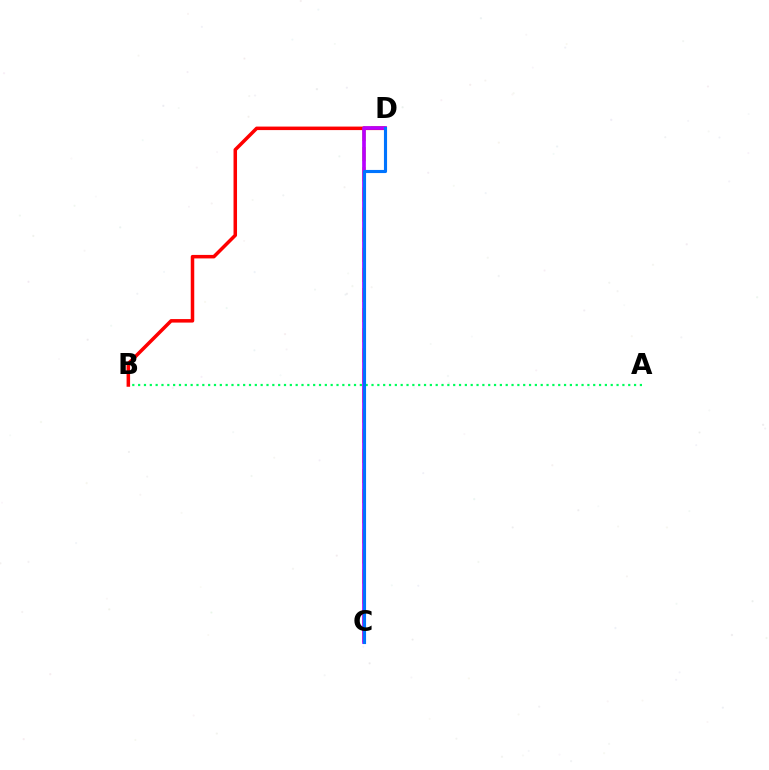{('A', 'B'): [{'color': '#00ff5c', 'line_style': 'dotted', 'thickness': 1.59}], ('C', 'D'): [{'color': '#d1ff00', 'line_style': 'dashed', 'thickness': 2.73}, {'color': '#b900ff', 'line_style': 'solid', 'thickness': 2.66}, {'color': '#0074ff', 'line_style': 'solid', 'thickness': 2.25}], ('B', 'D'): [{'color': '#ff0000', 'line_style': 'solid', 'thickness': 2.53}]}